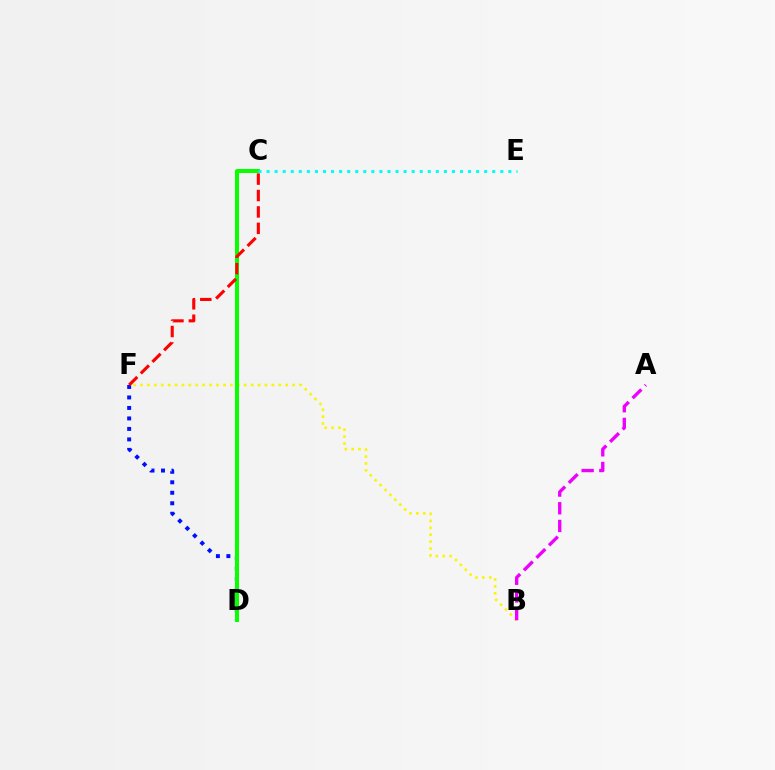{('B', 'F'): [{'color': '#fcf500', 'line_style': 'dotted', 'thickness': 1.88}], ('D', 'F'): [{'color': '#0010ff', 'line_style': 'dotted', 'thickness': 2.85}], ('A', 'B'): [{'color': '#ee00ff', 'line_style': 'dashed', 'thickness': 2.4}], ('C', 'D'): [{'color': '#08ff00', 'line_style': 'solid', 'thickness': 2.87}], ('C', 'E'): [{'color': '#00fff6', 'line_style': 'dotted', 'thickness': 2.19}], ('C', 'F'): [{'color': '#ff0000', 'line_style': 'dashed', 'thickness': 2.23}]}